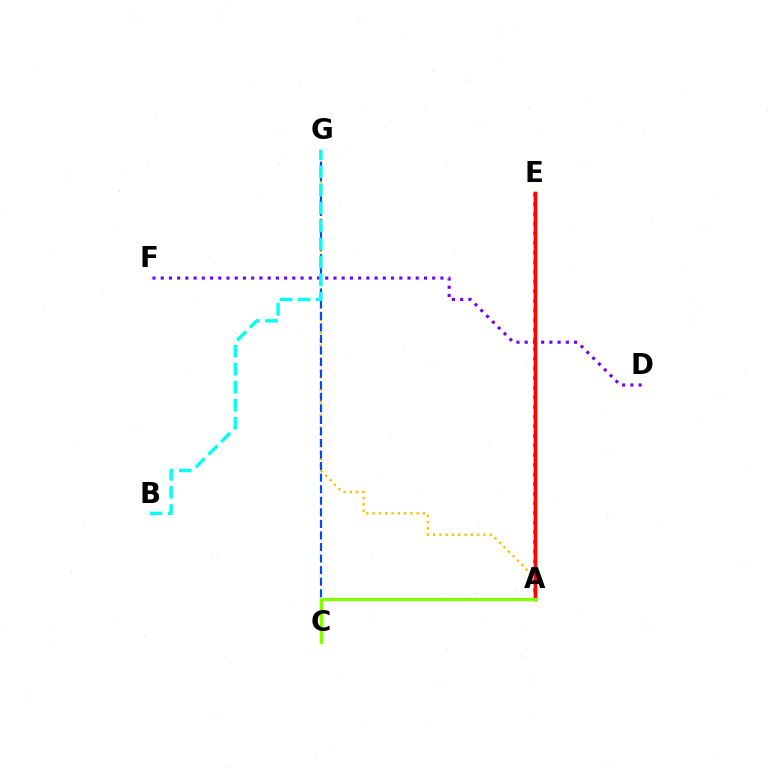{('A', 'G'): [{'color': '#ffbd00', 'line_style': 'dotted', 'thickness': 1.71}], ('A', 'E'): [{'color': '#ff00cf', 'line_style': 'dotted', 'thickness': 2.62}, {'color': '#00ff39', 'line_style': 'solid', 'thickness': 2.45}, {'color': '#ff0000', 'line_style': 'solid', 'thickness': 2.52}], ('C', 'G'): [{'color': '#004bff', 'line_style': 'dashed', 'thickness': 1.57}], ('D', 'F'): [{'color': '#7200ff', 'line_style': 'dotted', 'thickness': 2.24}], ('B', 'G'): [{'color': '#00fff6', 'line_style': 'dashed', 'thickness': 2.45}], ('A', 'C'): [{'color': '#84ff00', 'line_style': 'solid', 'thickness': 2.41}]}